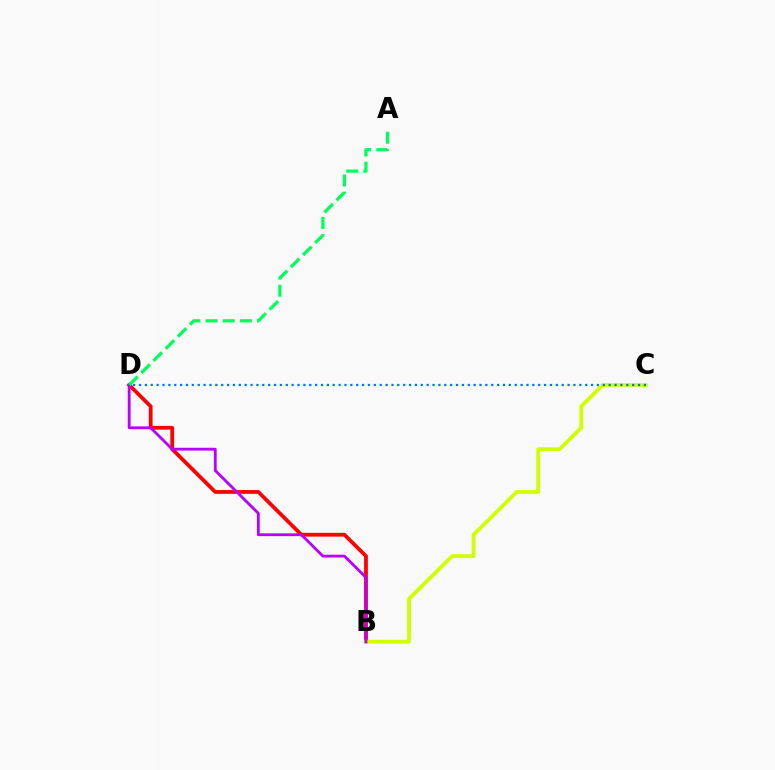{('B', 'D'): [{'color': '#ff0000', 'line_style': 'solid', 'thickness': 2.71}, {'color': '#b900ff', 'line_style': 'solid', 'thickness': 2.03}], ('B', 'C'): [{'color': '#d1ff00', 'line_style': 'solid', 'thickness': 2.75}], ('A', 'D'): [{'color': '#00ff5c', 'line_style': 'dashed', 'thickness': 2.33}], ('C', 'D'): [{'color': '#0074ff', 'line_style': 'dotted', 'thickness': 1.6}]}